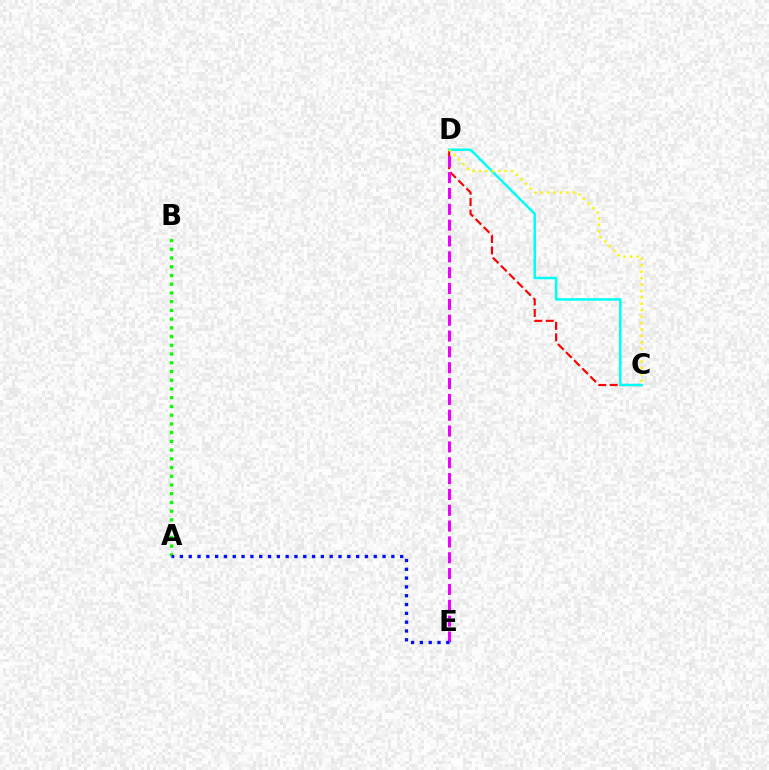{('A', 'B'): [{'color': '#08ff00', 'line_style': 'dotted', 'thickness': 2.37}], ('C', 'D'): [{'color': '#ff0000', 'line_style': 'dashed', 'thickness': 1.56}, {'color': '#00fff6', 'line_style': 'solid', 'thickness': 1.81}, {'color': '#fcf500', 'line_style': 'dotted', 'thickness': 1.74}], ('D', 'E'): [{'color': '#ee00ff', 'line_style': 'dashed', 'thickness': 2.15}], ('A', 'E'): [{'color': '#0010ff', 'line_style': 'dotted', 'thickness': 2.39}]}